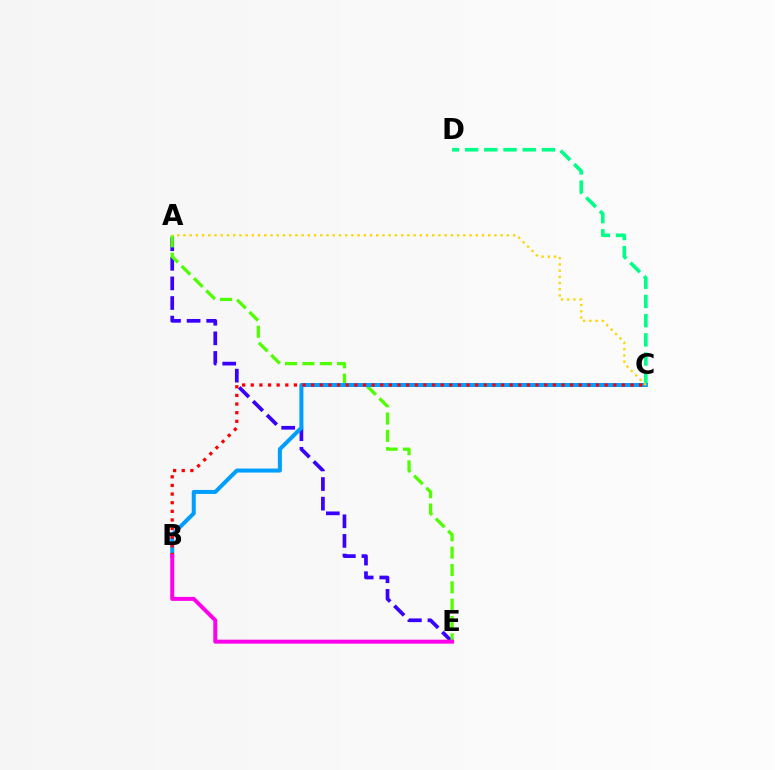{('C', 'D'): [{'color': '#00ff86', 'line_style': 'dashed', 'thickness': 2.61}], ('A', 'E'): [{'color': '#3700ff', 'line_style': 'dashed', 'thickness': 2.66}, {'color': '#4fff00', 'line_style': 'dashed', 'thickness': 2.36}], ('B', 'C'): [{'color': '#009eff', 'line_style': 'solid', 'thickness': 2.89}, {'color': '#ff0000', 'line_style': 'dotted', 'thickness': 2.34}], ('B', 'E'): [{'color': '#ff00ed', 'line_style': 'solid', 'thickness': 2.85}], ('A', 'C'): [{'color': '#ffd500', 'line_style': 'dotted', 'thickness': 1.69}]}